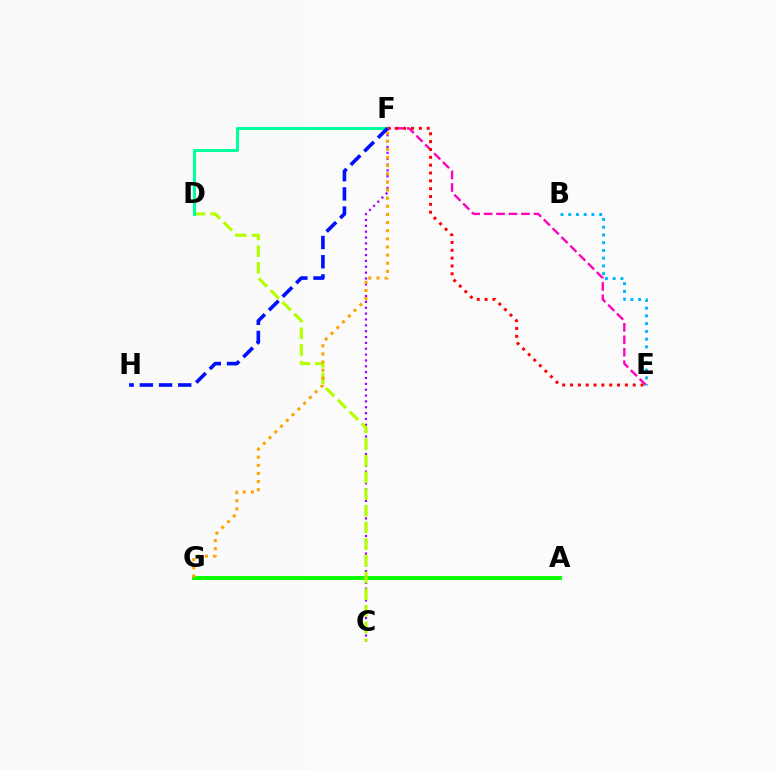{('C', 'F'): [{'color': '#9b00ff', 'line_style': 'dotted', 'thickness': 1.59}], ('A', 'G'): [{'color': '#08ff00', 'line_style': 'solid', 'thickness': 2.79}], ('C', 'D'): [{'color': '#b3ff00', 'line_style': 'dashed', 'thickness': 2.27}], ('E', 'F'): [{'color': '#ff00bd', 'line_style': 'dashed', 'thickness': 1.69}, {'color': '#ff0000', 'line_style': 'dotted', 'thickness': 2.13}], ('D', 'F'): [{'color': '#00ff9d', 'line_style': 'solid', 'thickness': 2.2}], ('B', 'E'): [{'color': '#00b5ff', 'line_style': 'dotted', 'thickness': 2.1}], ('F', 'G'): [{'color': '#ffa500', 'line_style': 'dotted', 'thickness': 2.21}], ('F', 'H'): [{'color': '#0010ff', 'line_style': 'dashed', 'thickness': 2.61}]}